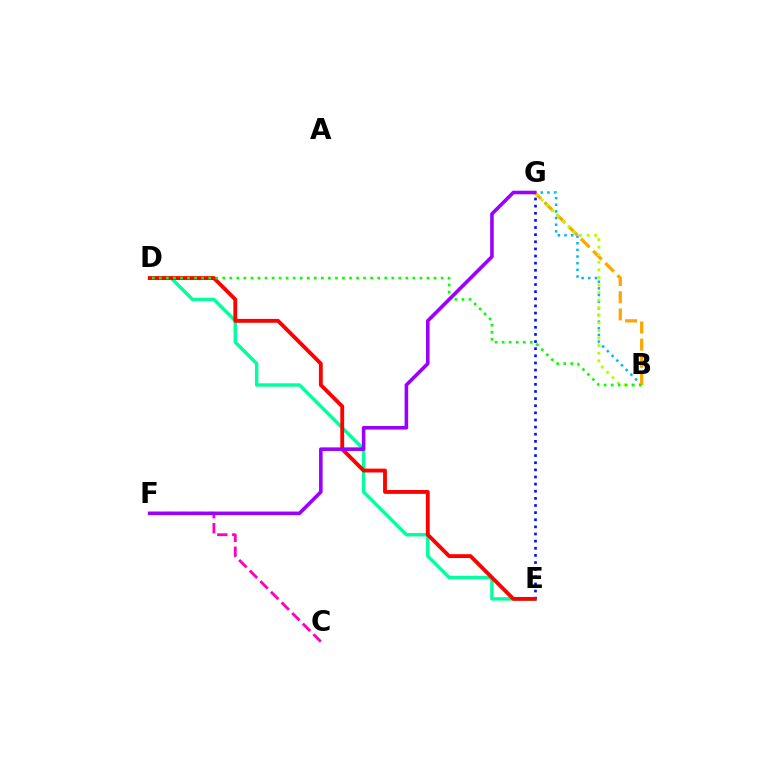{('D', 'E'): [{'color': '#00ff9d', 'line_style': 'solid', 'thickness': 2.46}, {'color': '#ff0000', 'line_style': 'solid', 'thickness': 2.77}], ('C', 'F'): [{'color': '#ff00bd', 'line_style': 'dashed', 'thickness': 2.04}], ('E', 'G'): [{'color': '#0010ff', 'line_style': 'dotted', 'thickness': 1.94}], ('B', 'G'): [{'color': '#00b5ff', 'line_style': 'dotted', 'thickness': 1.81}, {'color': '#ffa500', 'line_style': 'dashed', 'thickness': 2.33}, {'color': '#b3ff00', 'line_style': 'dotted', 'thickness': 2.06}], ('B', 'D'): [{'color': '#08ff00', 'line_style': 'dotted', 'thickness': 1.91}], ('F', 'G'): [{'color': '#9b00ff', 'line_style': 'solid', 'thickness': 2.58}]}